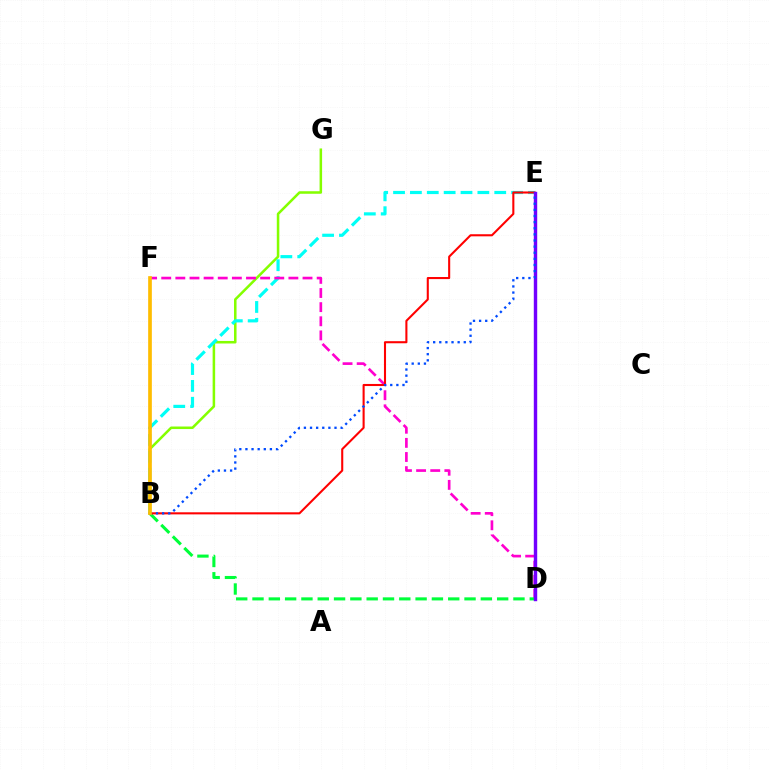{('B', 'G'): [{'color': '#84ff00', 'line_style': 'solid', 'thickness': 1.82}], ('B', 'E'): [{'color': '#00fff6', 'line_style': 'dashed', 'thickness': 2.29}, {'color': '#ff0000', 'line_style': 'solid', 'thickness': 1.5}, {'color': '#004bff', 'line_style': 'dotted', 'thickness': 1.66}], ('D', 'F'): [{'color': '#ff00cf', 'line_style': 'dashed', 'thickness': 1.92}], ('B', 'D'): [{'color': '#00ff39', 'line_style': 'dashed', 'thickness': 2.22}], ('D', 'E'): [{'color': '#7200ff', 'line_style': 'solid', 'thickness': 2.46}], ('B', 'F'): [{'color': '#ffbd00', 'line_style': 'solid', 'thickness': 2.65}]}